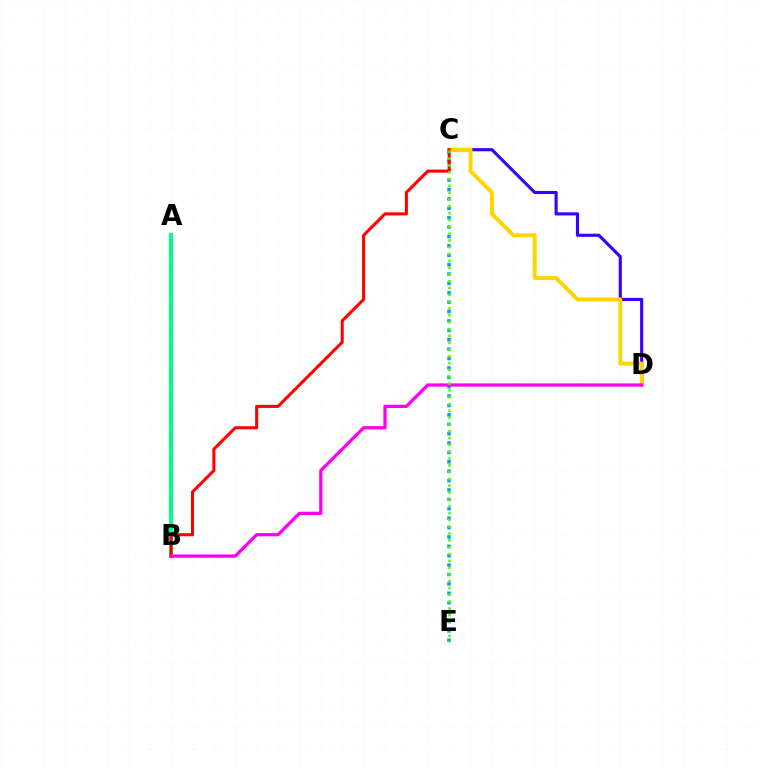{('C', 'D'): [{'color': '#3700ff', 'line_style': 'solid', 'thickness': 2.26}, {'color': '#ffd500', 'line_style': 'solid', 'thickness': 2.85}], ('C', 'E'): [{'color': '#009eff', 'line_style': 'dotted', 'thickness': 2.55}, {'color': '#4fff00', 'line_style': 'dotted', 'thickness': 1.85}], ('A', 'B'): [{'color': '#00ff86', 'line_style': 'solid', 'thickness': 2.88}], ('B', 'C'): [{'color': '#ff0000', 'line_style': 'solid', 'thickness': 2.19}], ('B', 'D'): [{'color': '#ff00ed', 'line_style': 'solid', 'thickness': 2.35}]}